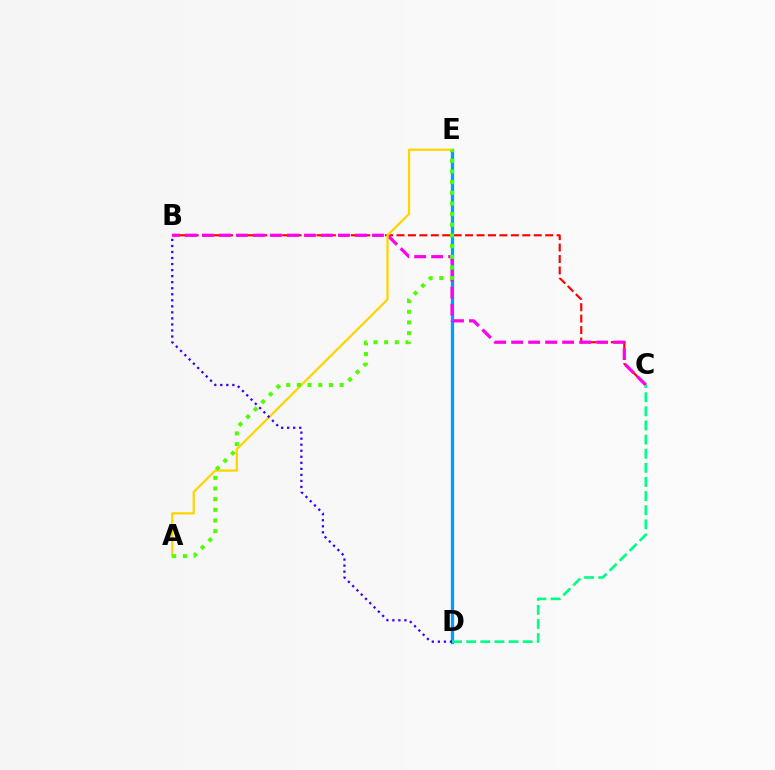{('B', 'C'): [{'color': '#ff0000', 'line_style': 'dashed', 'thickness': 1.55}, {'color': '#ff00ed', 'line_style': 'dashed', 'thickness': 2.31}], ('D', 'E'): [{'color': '#009eff', 'line_style': 'solid', 'thickness': 2.37}], ('A', 'E'): [{'color': '#ffd500', 'line_style': 'solid', 'thickness': 1.62}, {'color': '#4fff00', 'line_style': 'dotted', 'thickness': 2.9}], ('C', 'D'): [{'color': '#00ff86', 'line_style': 'dashed', 'thickness': 1.92}], ('B', 'D'): [{'color': '#3700ff', 'line_style': 'dotted', 'thickness': 1.64}]}